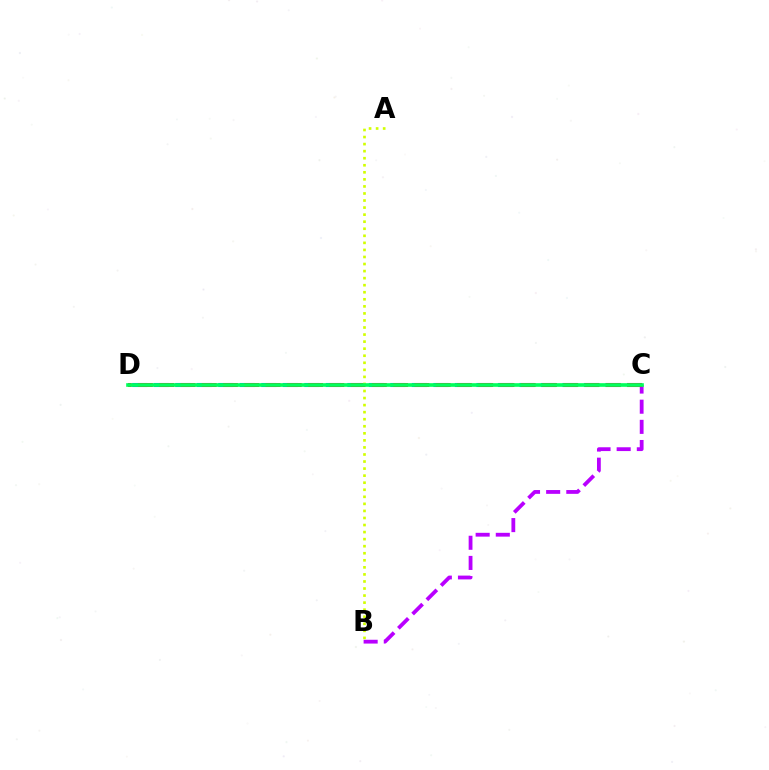{('C', 'D'): [{'color': '#0074ff', 'line_style': 'dashed', 'thickness': 2.92}, {'color': '#ff0000', 'line_style': 'dashed', 'thickness': 2.89}, {'color': '#00ff5c', 'line_style': 'solid', 'thickness': 2.62}], ('B', 'C'): [{'color': '#b900ff', 'line_style': 'dashed', 'thickness': 2.74}], ('A', 'B'): [{'color': '#d1ff00', 'line_style': 'dotted', 'thickness': 1.92}]}